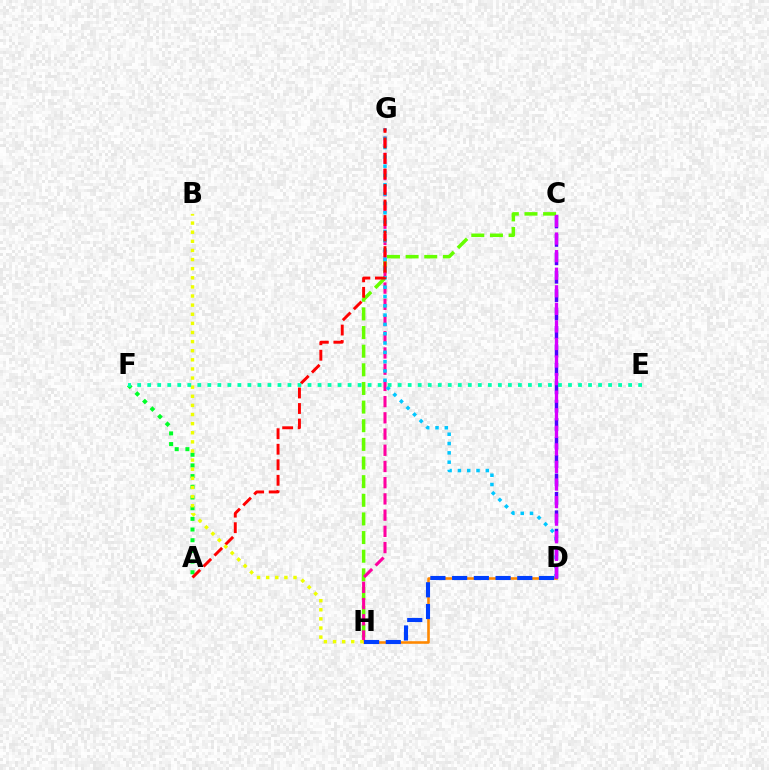{('D', 'H'): [{'color': '#ff8800', 'line_style': 'solid', 'thickness': 1.86}, {'color': '#003fff', 'line_style': 'dashed', 'thickness': 2.95}], ('A', 'F'): [{'color': '#00ff27', 'line_style': 'dotted', 'thickness': 2.9}], ('C', 'H'): [{'color': '#66ff00', 'line_style': 'dashed', 'thickness': 2.53}], ('G', 'H'): [{'color': '#ff00a0', 'line_style': 'dashed', 'thickness': 2.2}], ('D', 'G'): [{'color': '#00c7ff', 'line_style': 'dotted', 'thickness': 2.53}], ('A', 'G'): [{'color': '#ff0000', 'line_style': 'dashed', 'thickness': 2.11}], ('B', 'H'): [{'color': '#eeff00', 'line_style': 'dotted', 'thickness': 2.48}], ('C', 'D'): [{'color': '#4f00ff', 'line_style': 'dashed', 'thickness': 2.5}, {'color': '#d600ff', 'line_style': 'dashed', 'thickness': 2.39}], ('E', 'F'): [{'color': '#00ffaf', 'line_style': 'dotted', 'thickness': 2.72}]}